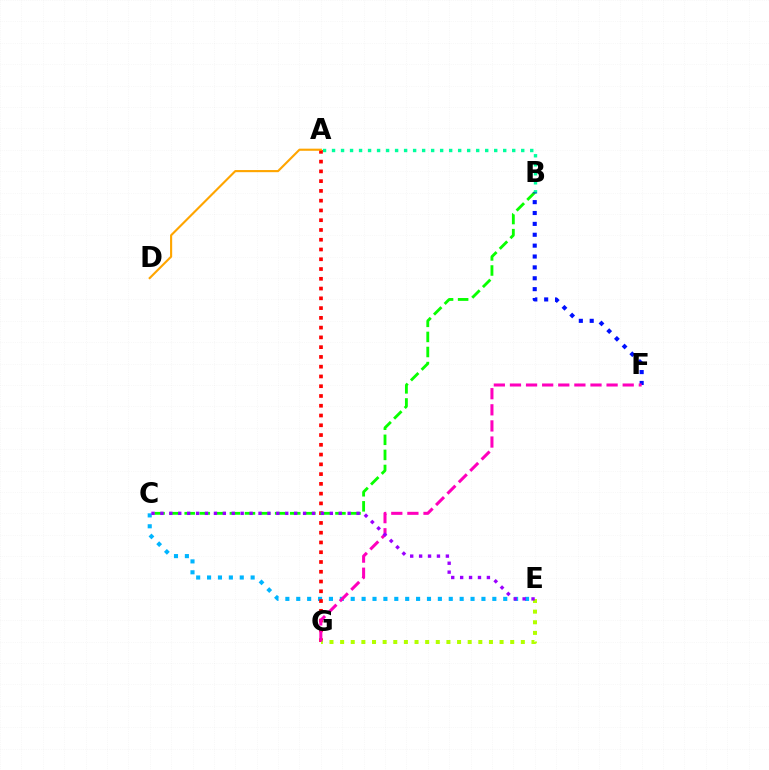{('C', 'E'): [{'color': '#00b5ff', 'line_style': 'dotted', 'thickness': 2.96}, {'color': '#9b00ff', 'line_style': 'dotted', 'thickness': 2.42}], ('A', 'B'): [{'color': '#00ff9d', 'line_style': 'dotted', 'thickness': 2.45}], ('A', 'G'): [{'color': '#ff0000', 'line_style': 'dotted', 'thickness': 2.65}], ('E', 'G'): [{'color': '#b3ff00', 'line_style': 'dotted', 'thickness': 2.89}], ('B', 'C'): [{'color': '#08ff00', 'line_style': 'dashed', 'thickness': 2.05}], ('B', 'F'): [{'color': '#0010ff', 'line_style': 'dotted', 'thickness': 2.96}], ('F', 'G'): [{'color': '#ff00bd', 'line_style': 'dashed', 'thickness': 2.19}], ('A', 'D'): [{'color': '#ffa500', 'line_style': 'solid', 'thickness': 1.53}]}